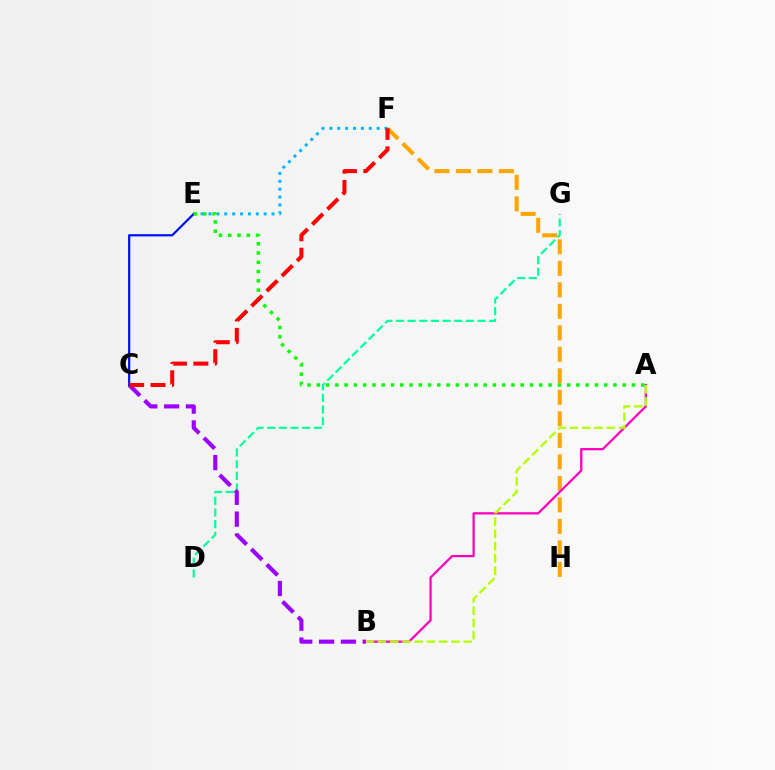{('D', 'G'): [{'color': '#00ff9d', 'line_style': 'dashed', 'thickness': 1.58}], ('F', 'H'): [{'color': '#ffa500', 'line_style': 'dashed', 'thickness': 2.92}], ('B', 'C'): [{'color': '#9b00ff', 'line_style': 'dashed', 'thickness': 2.97}], ('A', 'B'): [{'color': '#ff00bd', 'line_style': 'solid', 'thickness': 1.62}, {'color': '#b3ff00', 'line_style': 'dashed', 'thickness': 1.67}], ('C', 'E'): [{'color': '#0010ff', 'line_style': 'solid', 'thickness': 1.6}], ('E', 'F'): [{'color': '#00b5ff', 'line_style': 'dotted', 'thickness': 2.14}], ('A', 'E'): [{'color': '#08ff00', 'line_style': 'dotted', 'thickness': 2.52}], ('C', 'F'): [{'color': '#ff0000', 'line_style': 'dashed', 'thickness': 2.91}]}